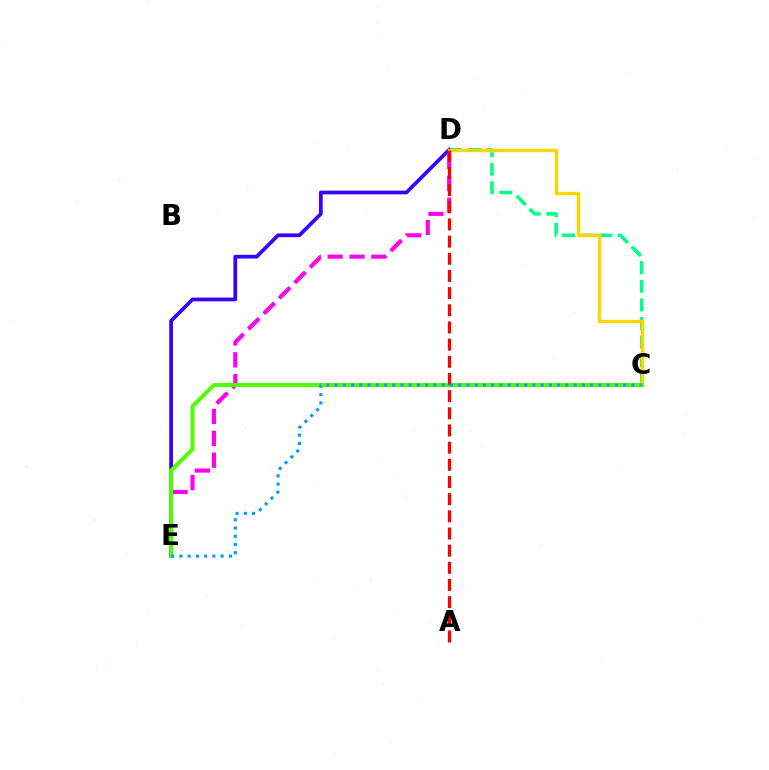{('C', 'D'): [{'color': '#00ff86', 'line_style': 'dashed', 'thickness': 2.53}, {'color': '#ffd500', 'line_style': 'solid', 'thickness': 2.45}], ('D', 'E'): [{'color': '#ff00ed', 'line_style': 'dashed', 'thickness': 2.97}, {'color': '#3700ff', 'line_style': 'solid', 'thickness': 2.69}], ('C', 'E'): [{'color': '#4fff00', 'line_style': 'solid', 'thickness': 2.87}, {'color': '#009eff', 'line_style': 'dotted', 'thickness': 2.24}], ('A', 'D'): [{'color': '#ff0000', 'line_style': 'dashed', 'thickness': 2.33}]}